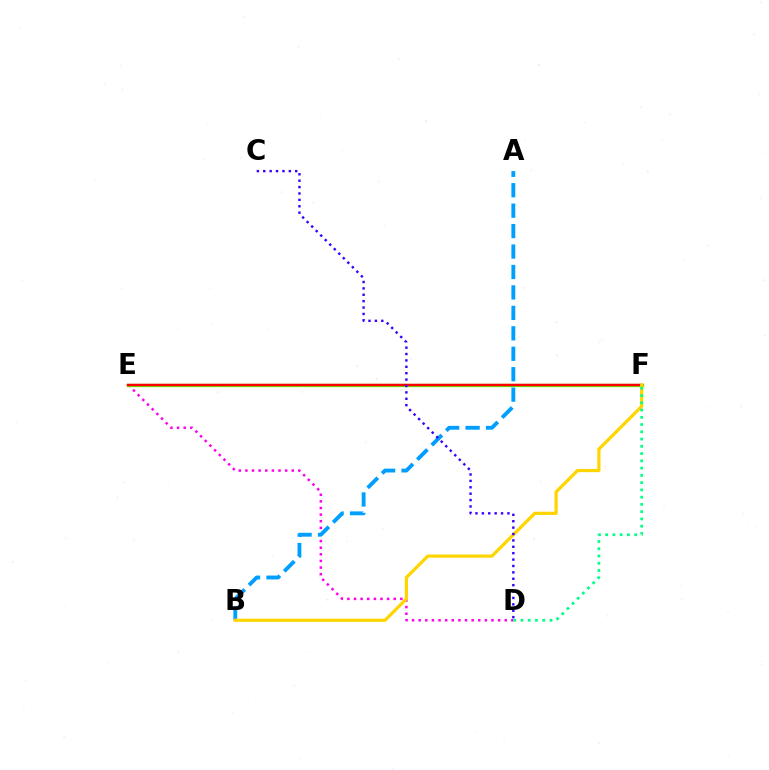{('D', 'E'): [{'color': '#ff00ed', 'line_style': 'dotted', 'thickness': 1.8}], ('A', 'B'): [{'color': '#009eff', 'line_style': 'dashed', 'thickness': 2.78}], ('E', 'F'): [{'color': '#4fff00', 'line_style': 'solid', 'thickness': 2.34}, {'color': '#ff0000', 'line_style': 'solid', 'thickness': 1.78}], ('B', 'F'): [{'color': '#ffd500', 'line_style': 'solid', 'thickness': 2.32}], ('D', 'F'): [{'color': '#00ff86', 'line_style': 'dotted', 'thickness': 1.97}], ('C', 'D'): [{'color': '#3700ff', 'line_style': 'dotted', 'thickness': 1.74}]}